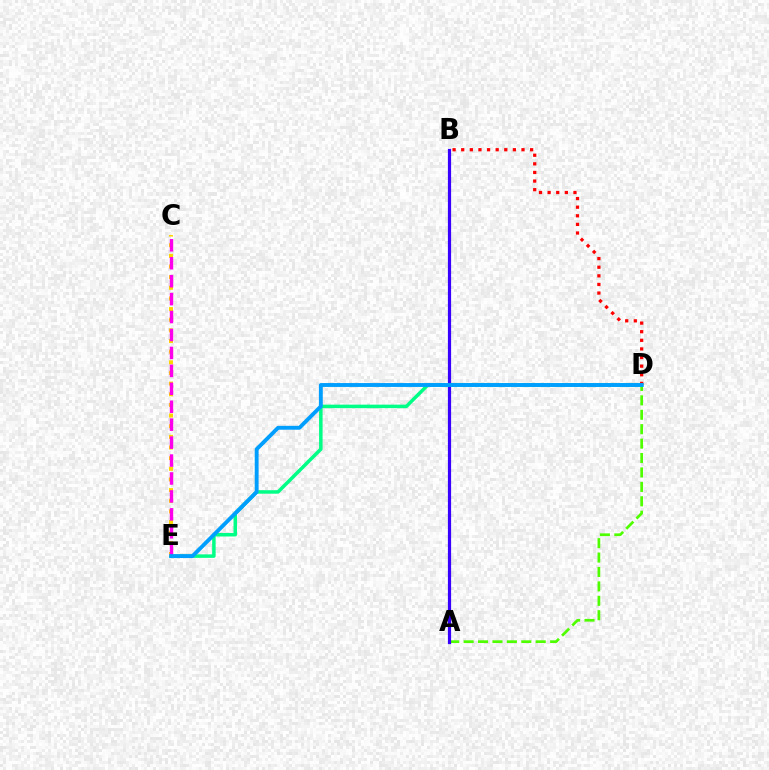{('A', 'D'): [{'color': '#4fff00', 'line_style': 'dashed', 'thickness': 1.96}], ('D', 'E'): [{'color': '#00ff86', 'line_style': 'solid', 'thickness': 2.52}, {'color': '#009eff', 'line_style': 'solid', 'thickness': 2.79}], ('C', 'E'): [{'color': '#ffd500', 'line_style': 'dotted', 'thickness': 2.89}, {'color': '#ff00ed', 'line_style': 'dashed', 'thickness': 2.44}], ('A', 'B'): [{'color': '#3700ff', 'line_style': 'solid', 'thickness': 2.3}], ('B', 'D'): [{'color': '#ff0000', 'line_style': 'dotted', 'thickness': 2.34}]}